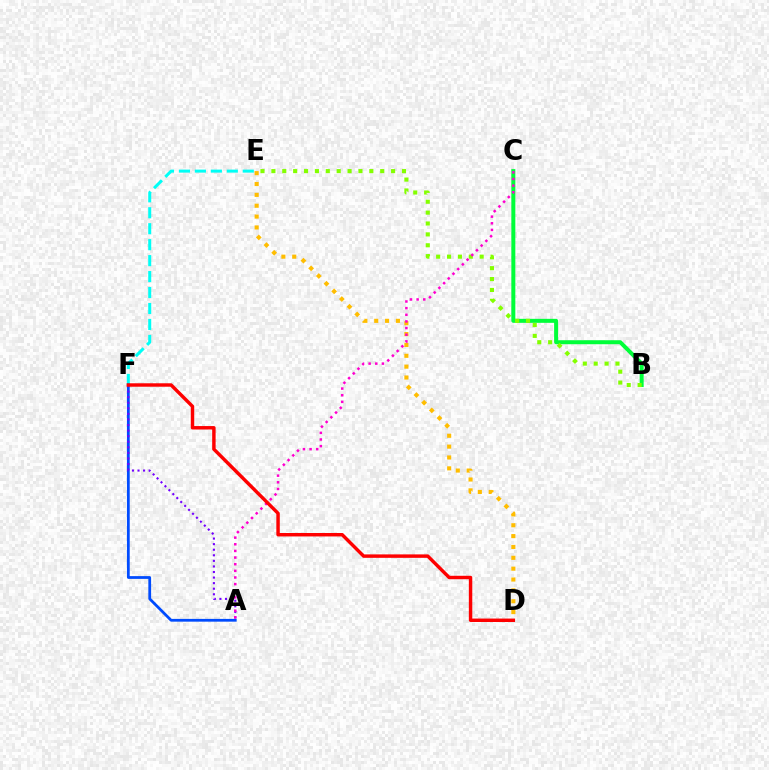{('E', 'F'): [{'color': '#00fff6', 'line_style': 'dashed', 'thickness': 2.17}], ('A', 'F'): [{'color': '#004bff', 'line_style': 'solid', 'thickness': 1.99}, {'color': '#7200ff', 'line_style': 'dotted', 'thickness': 1.51}], ('B', 'C'): [{'color': '#00ff39', 'line_style': 'solid', 'thickness': 2.87}], ('D', 'E'): [{'color': '#ffbd00', 'line_style': 'dotted', 'thickness': 2.95}], ('B', 'E'): [{'color': '#84ff00', 'line_style': 'dotted', 'thickness': 2.96}], ('A', 'C'): [{'color': '#ff00cf', 'line_style': 'dotted', 'thickness': 1.8}], ('D', 'F'): [{'color': '#ff0000', 'line_style': 'solid', 'thickness': 2.48}]}